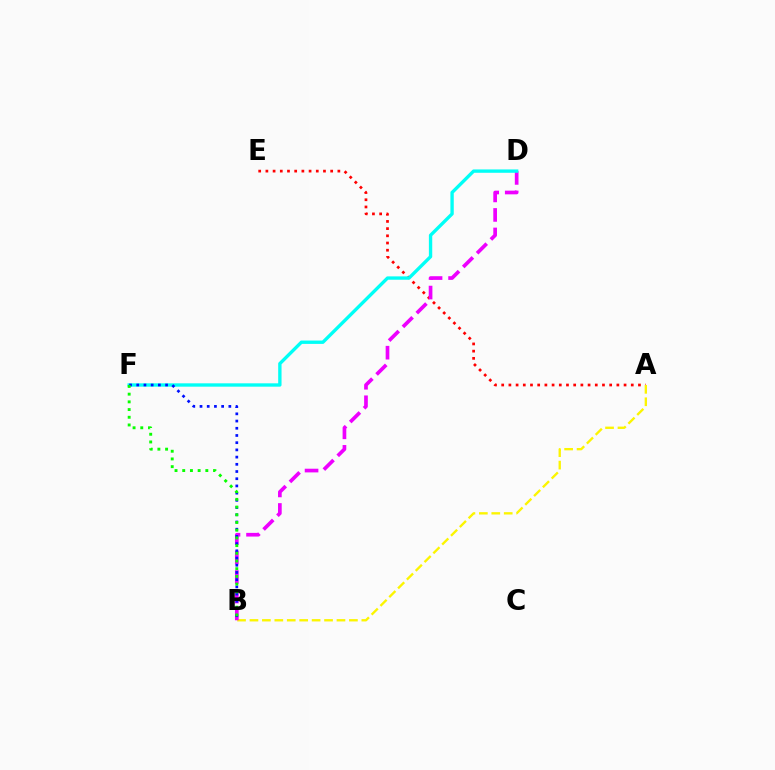{('A', 'E'): [{'color': '#ff0000', 'line_style': 'dotted', 'thickness': 1.96}], ('A', 'B'): [{'color': '#fcf500', 'line_style': 'dashed', 'thickness': 1.69}], ('B', 'D'): [{'color': '#ee00ff', 'line_style': 'dashed', 'thickness': 2.65}], ('D', 'F'): [{'color': '#00fff6', 'line_style': 'solid', 'thickness': 2.41}], ('B', 'F'): [{'color': '#0010ff', 'line_style': 'dotted', 'thickness': 1.96}, {'color': '#08ff00', 'line_style': 'dotted', 'thickness': 2.09}]}